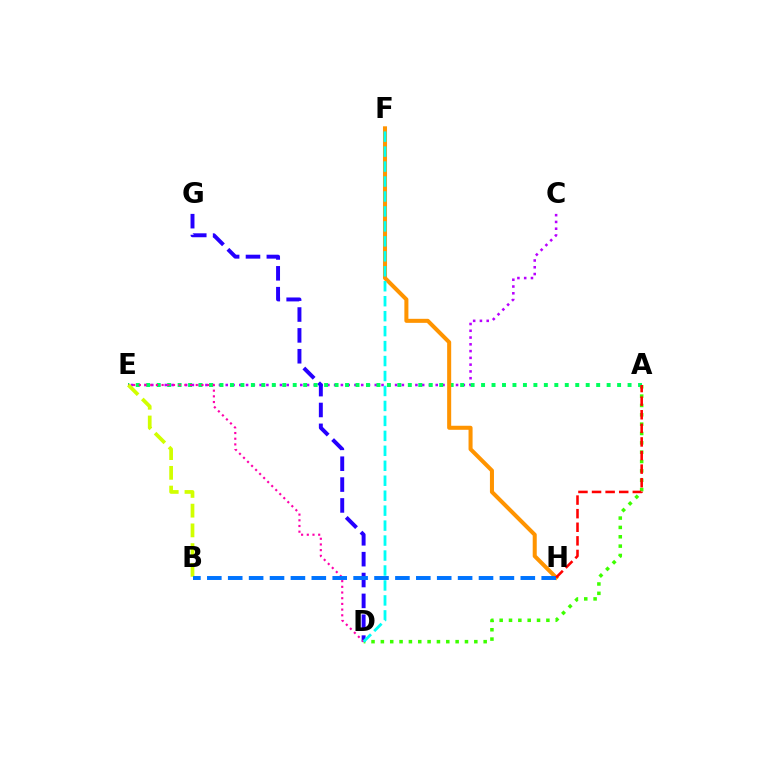{('A', 'D'): [{'color': '#3dff00', 'line_style': 'dotted', 'thickness': 2.54}], ('C', 'E'): [{'color': '#b900ff', 'line_style': 'dotted', 'thickness': 1.84}], ('D', 'G'): [{'color': '#2500ff', 'line_style': 'dashed', 'thickness': 2.83}], ('A', 'E'): [{'color': '#00ff5c', 'line_style': 'dotted', 'thickness': 2.84}], ('D', 'E'): [{'color': '#ff00ac', 'line_style': 'dotted', 'thickness': 1.55}], ('F', 'H'): [{'color': '#ff9400', 'line_style': 'solid', 'thickness': 2.91}], ('D', 'F'): [{'color': '#00fff6', 'line_style': 'dashed', 'thickness': 2.03}], ('B', 'E'): [{'color': '#d1ff00', 'line_style': 'dashed', 'thickness': 2.68}], ('B', 'H'): [{'color': '#0074ff', 'line_style': 'dashed', 'thickness': 2.84}], ('A', 'H'): [{'color': '#ff0000', 'line_style': 'dashed', 'thickness': 1.85}]}